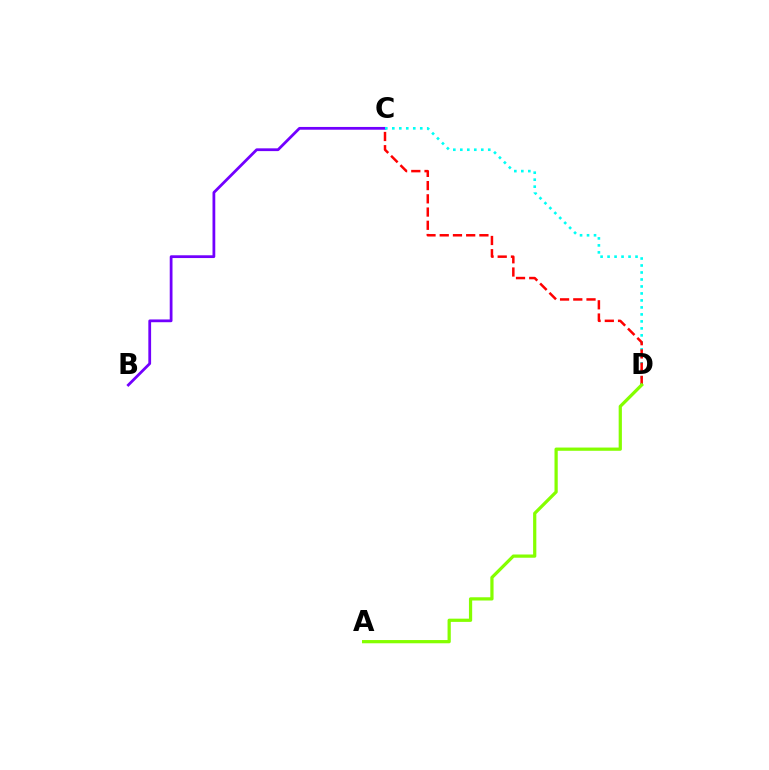{('B', 'C'): [{'color': '#7200ff', 'line_style': 'solid', 'thickness': 1.99}], ('C', 'D'): [{'color': '#00fff6', 'line_style': 'dotted', 'thickness': 1.9}, {'color': '#ff0000', 'line_style': 'dashed', 'thickness': 1.8}], ('A', 'D'): [{'color': '#84ff00', 'line_style': 'solid', 'thickness': 2.32}]}